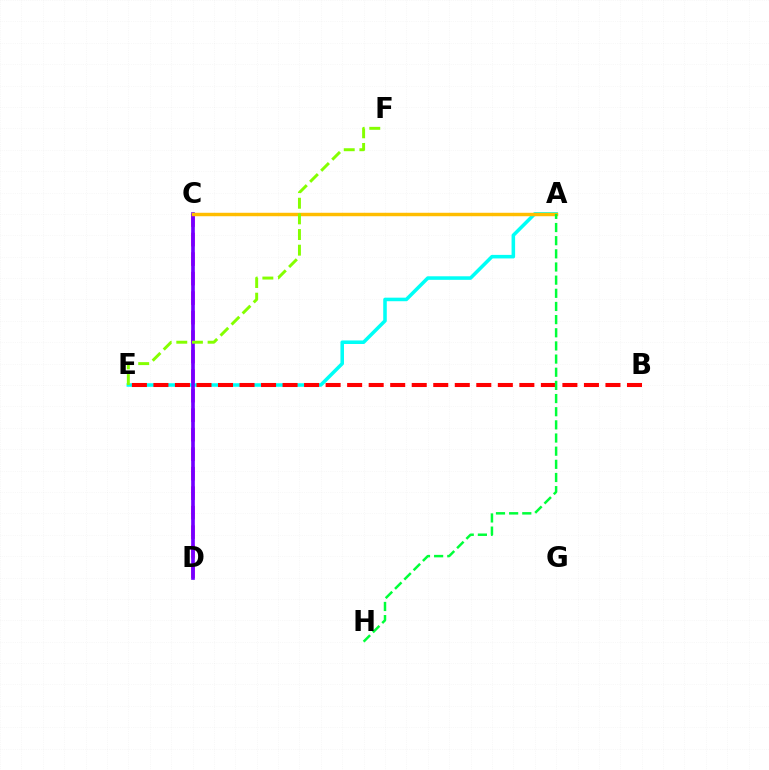{('C', 'D'): [{'color': '#ff00cf', 'line_style': 'dashed', 'thickness': 2.65}, {'color': '#7200ff', 'line_style': 'solid', 'thickness': 2.63}], ('A', 'E'): [{'color': '#00fff6', 'line_style': 'solid', 'thickness': 2.56}], ('A', 'C'): [{'color': '#004bff', 'line_style': 'dotted', 'thickness': 1.99}, {'color': '#ffbd00', 'line_style': 'solid', 'thickness': 2.48}], ('B', 'E'): [{'color': '#ff0000', 'line_style': 'dashed', 'thickness': 2.92}], ('A', 'H'): [{'color': '#00ff39', 'line_style': 'dashed', 'thickness': 1.79}], ('E', 'F'): [{'color': '#84ff00', 'line_style': 'dashed', 'thickness': 2.13}]}